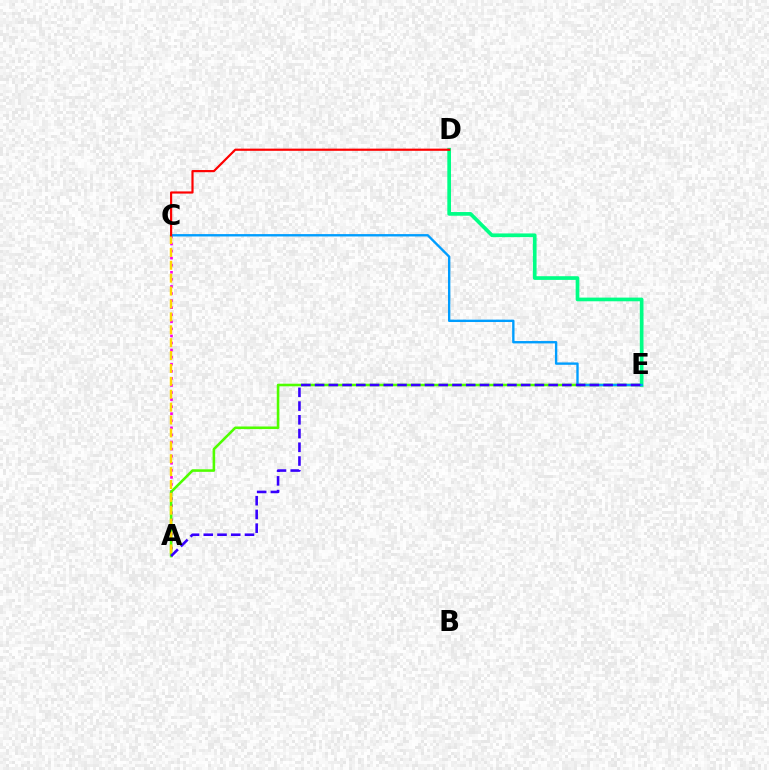{('A', 'C'): [{'color': '#ff00ed', 'line_style': 'dotted', 'thickness': 1.92}, {'color': '#ffd500', 'line_style': 'dashed', 'thickness': 1.75}], ('A', 'E'): [{'color': '#4fff00', 'line_style': 'solid', 'thickness': 1.86}, {'color': '#3700ff', 'line_style': 'dashed', 'thickness': 1.87}], ('D', 'E'): [{'color': '#00ff86', 'line_style': 'solid', 'thickness': 2.66}], ('C', 'E'): [{'color': '#009eff', 'line_style': 'solid', 'thickness': 1.7}], ('C', 'D'): [{'color': '#ff0000', 'line_style': 'solid', 'thickness': 1.57}]}